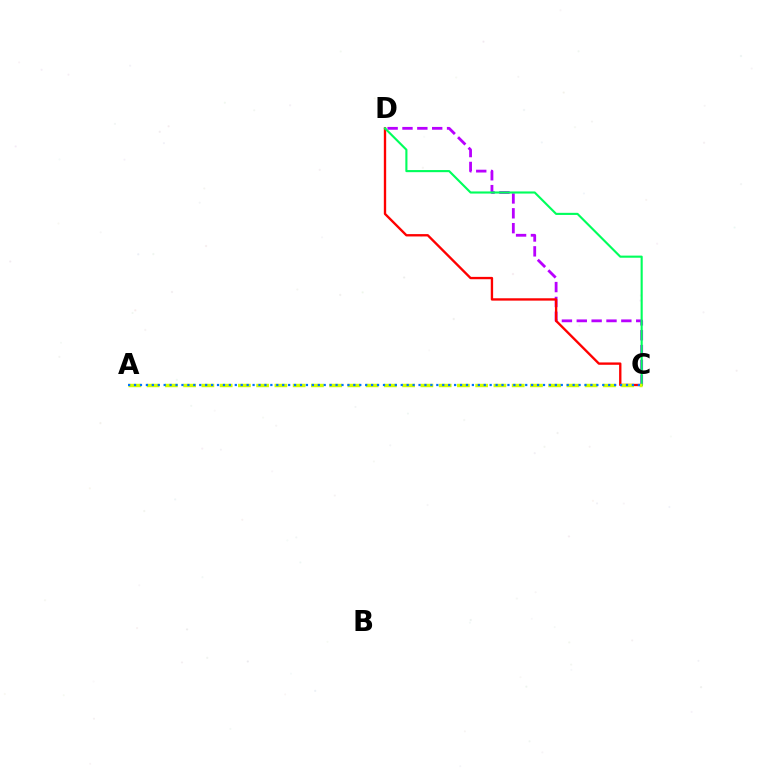{('C', 'D'): [{'color': '#b900ff', 'line_style': 'dashed', 'thickness': 2.02}, {'color': '#ff0000', 'line_style': 'solid', 'thickness': 1.69}, {'color': '#00ff5c', 'line_style': 'solid', 'thickness': 1.53}], ('A', 'C'): [{'color': '#d1ff00', 'line_style': 'dashed', 'thickness': 2.48}, {'color': '#0074ff', 'line_style': 'dotted', 'thickness': 1.61}]}